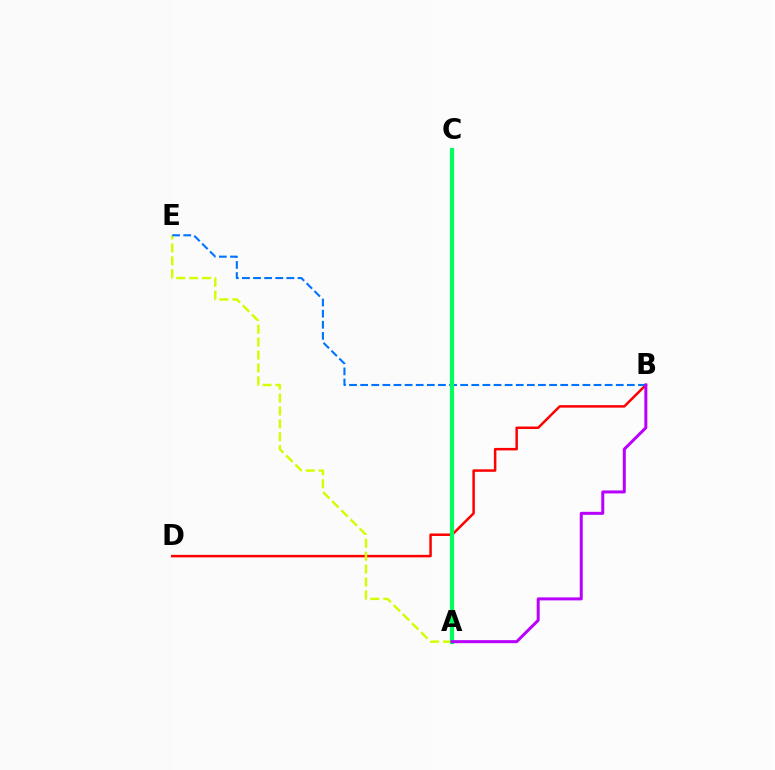{('B', 'D'): [{'color': '#ff0000', 'line_style': 'solid', 'thickness': 1.8}], ('A', 'E'): [{'color': '#d1ff00', 'line_style': 'dashed', 'thickness': 1.75}], ('B', 'E'): [{'color': '#0074ff', 'line_style': 'dashed', 'thickness': 1.51}], ('A', 'C'): [{'color': '#00ff5c', 'line_style': 'solid', 'thickness': 2.99}], ('A', 'B'): [{'color': '#b900ff', 'line_style': 'solid', 'thickness': 2.16}]}